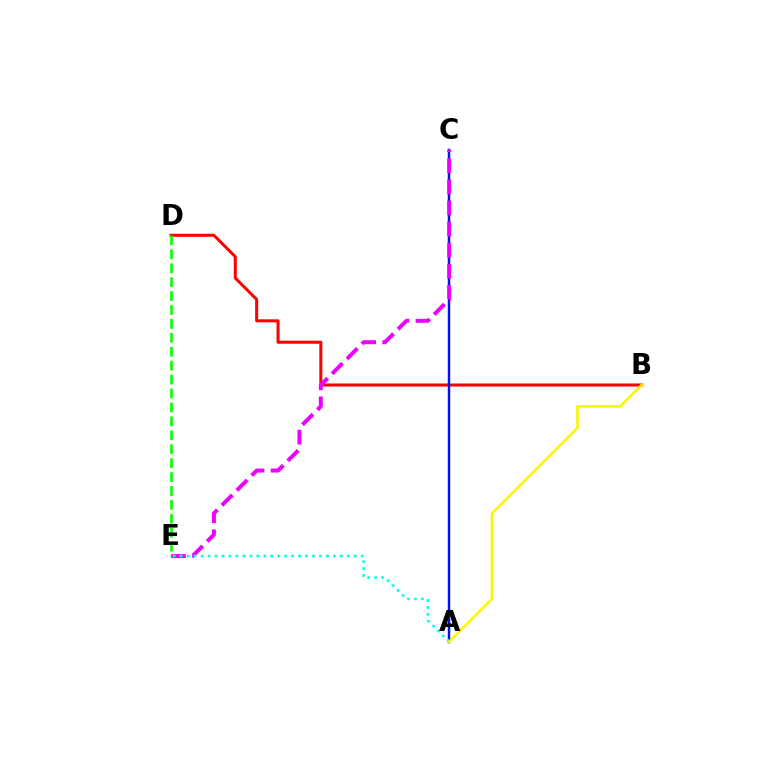{('B', 'D'): [{'color': '#ff0000', 'line_style': 'solid', 'thickness': 2.18}], ('A', 'C'): [{'color': '#0010ff', 'line_style': 'solid', 'thickness': 1.77}], ('C', 'E'): [{'color': '#ee00ff', 'line_style': 'dashed', 'thickness': 2.86}], ('A', 'E'): [{'color': '#00fff6', 'line_style': 'dotted', 'thickness': 1.89}], ('A', 'B'): [{'color': '#fcf500', 'line_style': 'solid', 'thickness': 1.84}], ('D', 'E'): [{'color': '#08ff00', 'line_style': 'dashed', 'thickness': 1.89}]}